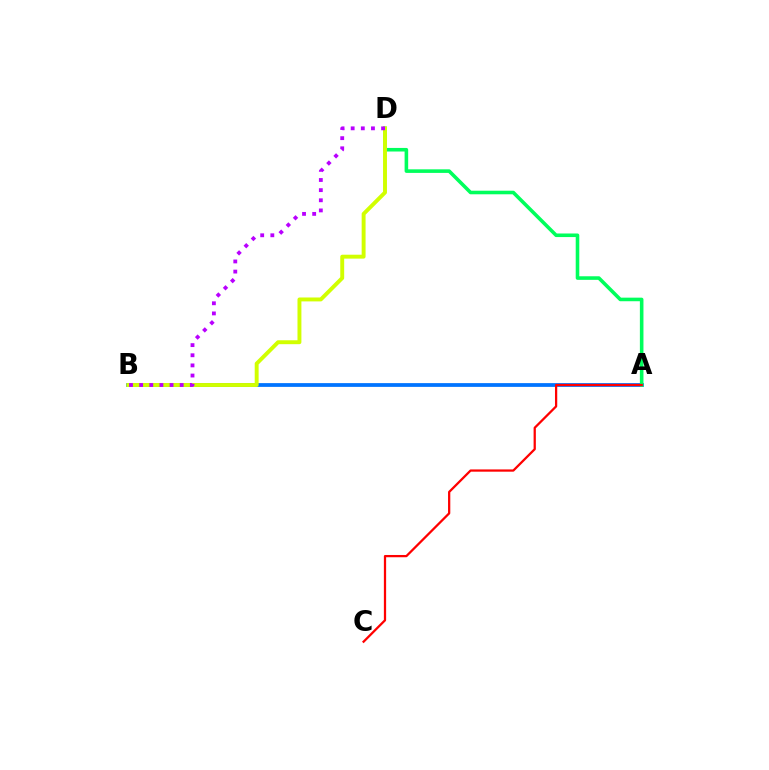{('A', 'B'): [{'color': '#0074ff', 'line_style': 'solid', 'thickness': 2.71}], ('A', 'D'): [{'color': '#00ff5c', 'line_style': 'solid', 'thickness': 2.58}], ('B', 'D'): [{'color': '#d1ff00', 'line_style': 'solid', 'thickness': 2.82}, {'color': '#b900ff', 'line_style': 'dotted', 'thickness': 2.75}], ('A', 'C'): [{'color': '#ff0000', 'line_style': 'solid', 'thickness': 1.63}]}